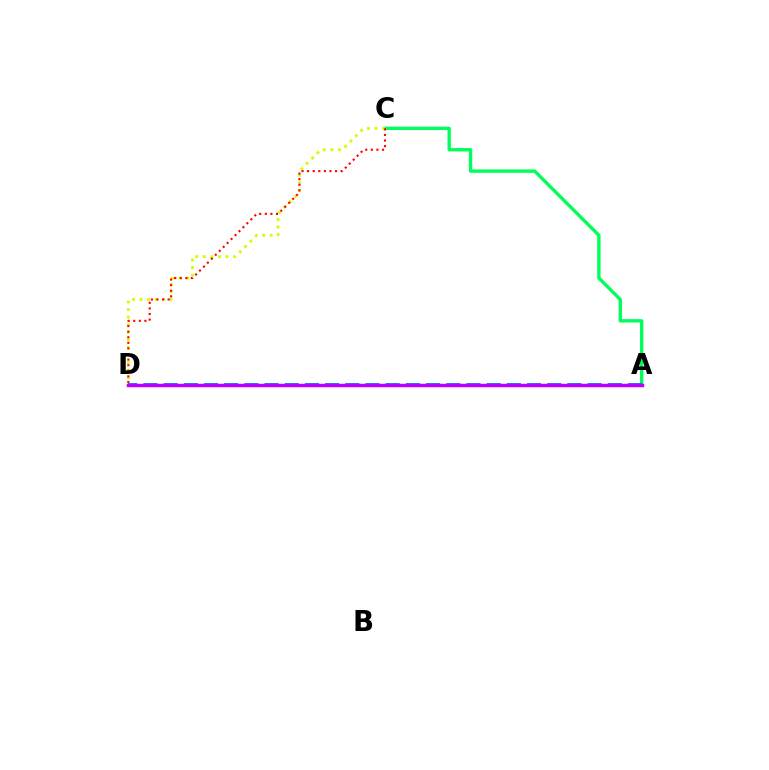{('A', 'C'): [{'color': '#00ff5c', 'line_style': 'solid', 'thickness': 2.42}], ('C', 'D'): [{'color': '#d1ff00', 'line_style': 'dotted', 'thickness': 2.06}, {'color': '#ff0000', 'line_style': 'dotted', 'thickness': 1.52}], ('A', 'D'): [{'color': '#0074ff', 'line_style': 'dashed', 'thickness': 2.74}, {'color': '#b900ff', 'line_style': 'solid', 'thickness': 2.47}]}